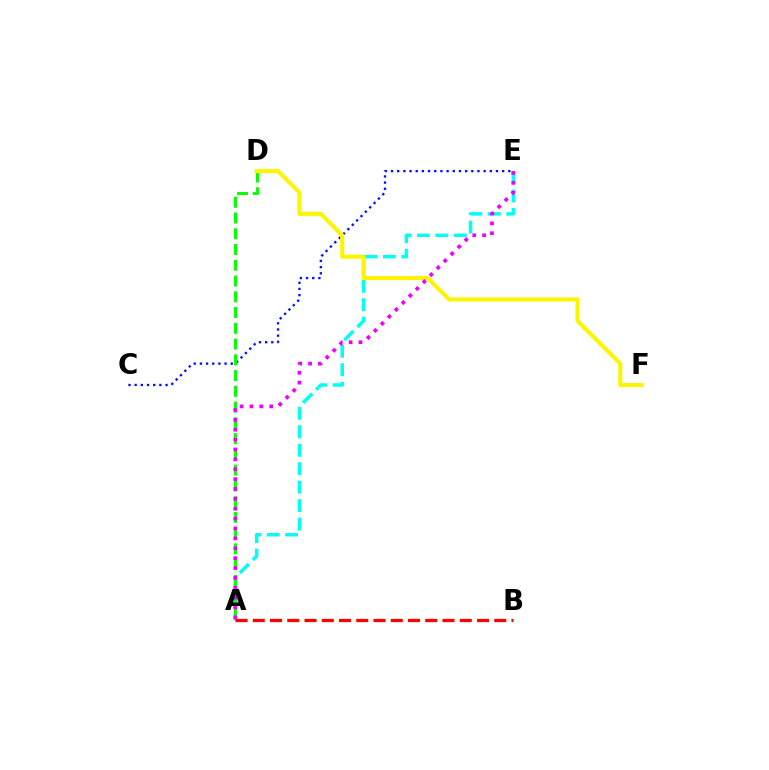{('C', 'E'): [{'color': '#0010ff', 'line_style': 'dotted', 'thickness': 1.68}], ('A', 'E'): [{'color': '#00fff6', 'line_style': 'dashed', 'thickness': 2.51}, {'color': '#ee00ff', 'line_style': 'dotted', 'thickness': 2.68}], ('A', 'D'): [{'color': '#08ff00', 'line_style': 'dashed', 'thickness': 2.14}], ('D', 'F'): [{'color': '#fcf500', 'line_style': 'solid', 'thickness': 2.95}], ('A', 'B'): [{'color': '#ff0000', 'line_style': 'dashed', 'thickness': 2.34}]}